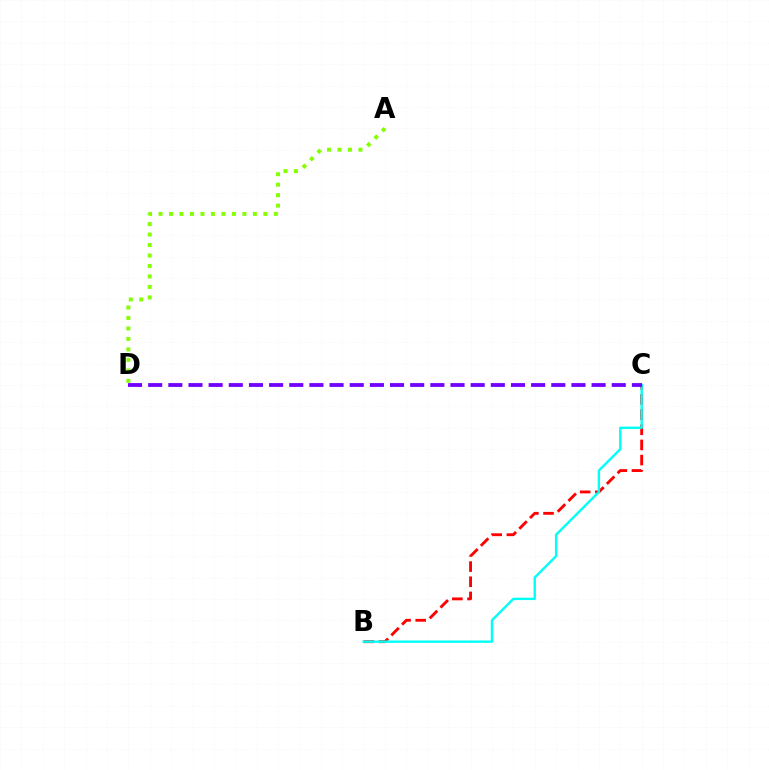{('B', 'C'): [{'color': '#ff0000', 'line_style': 'dashed', 'thickness': 2.06}, {'color': '#00fff6', 'line_style': 'solid', 'thickness': 1.72}], ('C', 'D'): [{'color': '#7200ff', 'line_style': 'dashed', 'thickness': 2.74}], ('A', 'D'): [{'color': '#84ff00', 'line_style': 'dotted', 'thickness': 2.85}]}